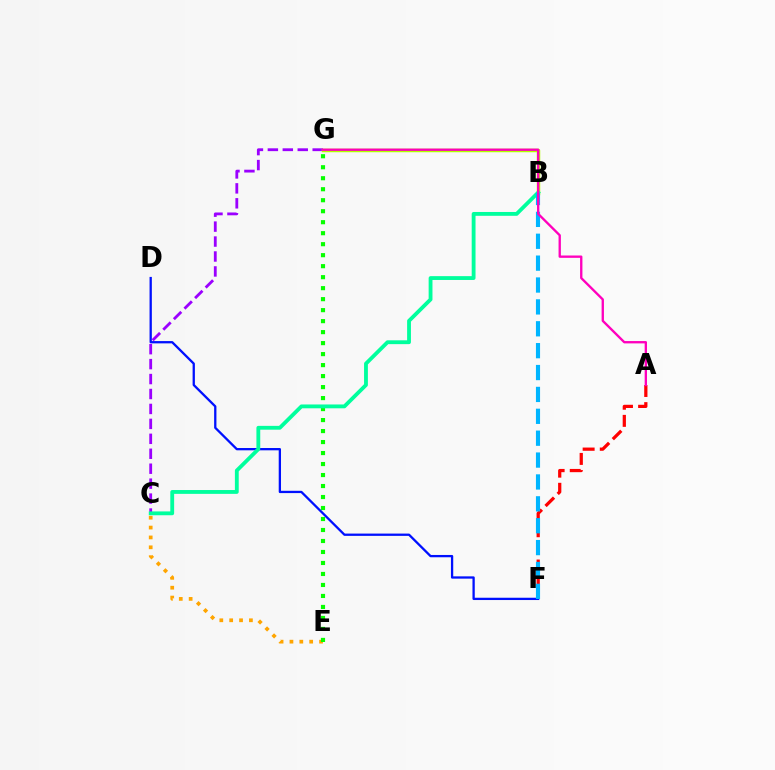{('C', 'G'): [{'color': '#9b00ff', 'line_style': 'dashed', 'thickness': 2.03}], ('B', 'G'): [{'color': '#b3ff00', 'line_style': 'solid', 'thickness': 2.51}], ('A', 'F'): [{'color': '#ff0000', 'line_style': 'dashed', 'thickness': 2.33}], ('D', 'F'): [{'color': '#0010ff', 'line_style': 'solid', 'thickness': 1.65}], ('C', 'E'): [{'color': '#ffa500', 'line_style': 'dotted', 'thickness': 2.68}], ('E', 'G'): [{'color': '#08ff00', 'line_style': 'dotted', 'thickness': 2.99}], ('B', 'C'): [{'color': '#00ff9d', 'line_style': 'solid', 'thickness': 2.76}], ('B', 'F'): [{'color': '#00b5ff', 'line_style': 'dashed', 'thickness': 2.97}], ('A', 'G'): [{'color': '#ff00bd', 'line_style': 'solid', 'thickness': 1.68}]}